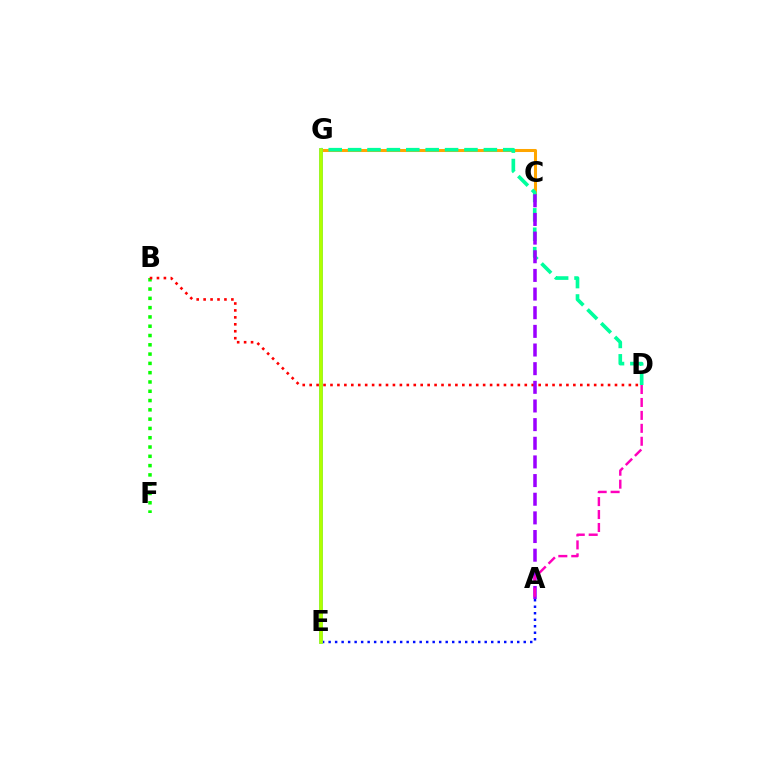{('C', 'G'): [{'color': '#ffa500', 'line_style': 'solid', 'thickness': 2.19}], ('B', 'F'): [{'color': '#08ff00', 'line_style': 'dotted', 'thickness': 2.52}], ('D', 'G'): [{'color': '#00ff9d', 'line_style': 'dashed', 'thickness': 2.63}], ('B', 'D'): [{'color': '#ff0000', 'line_style': 'dotted', 'thickness': 1.89}], ('A', 'E'): [{'color': '#0010ff', 'line_style': 'dotted', 'thickness': 1.77}], ('E', 'G'): [{'color': '#00b5ff', 'line_style': 'solid', 'thickness': 2.68}, {'color': '#b3ff00', 'line_style': 'solid', 'thickness': 2.65}], ('A', 'C'): [{'color': '#9b00ff', 'line_style': 'dashed', 'thickness': 2.53}], ('A', 'D'): [{'color': '#ff00bd', 'line_style': 'dashed', 'thickness': 1.76}]}